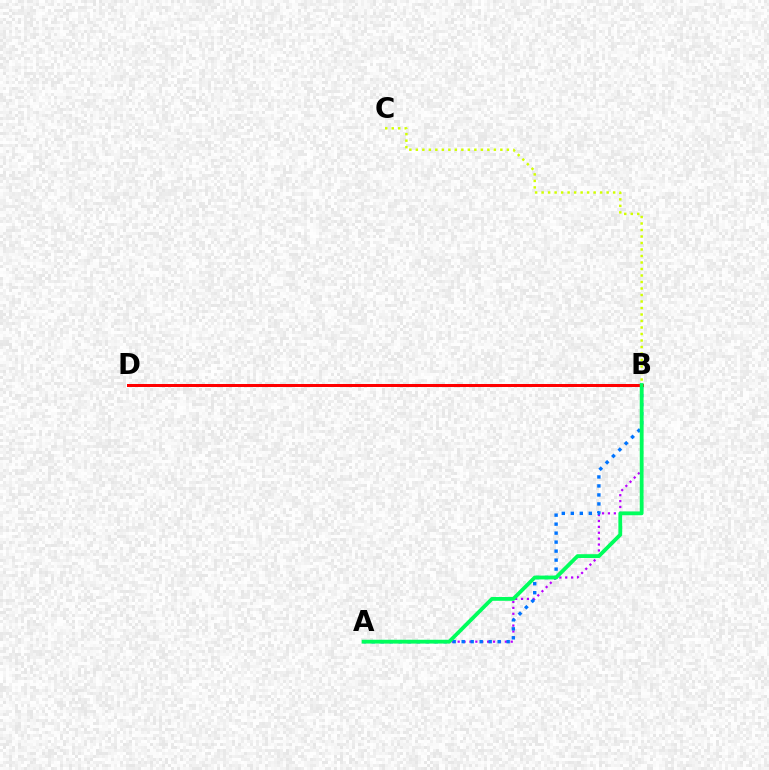{('A', 'B'): [{'color': '#b900ff', 'line_style': 'dotted', 'thickness': 1.6}, {'color': '#0074ff', 'line_style': 'dotted', 'thickness': 2.44}, {'color': '#00ff5c', 'line_style': 'solid', 'thickness': 2.74}], ('B', 'D'): [{'color': '#ff0000', 'line_style': 'solid', 'thickness': 2.16}], ('B', 'C'): [{'color': '#d1ff00', 'line_style': 'dotted', 'thickness': 1.77}]}